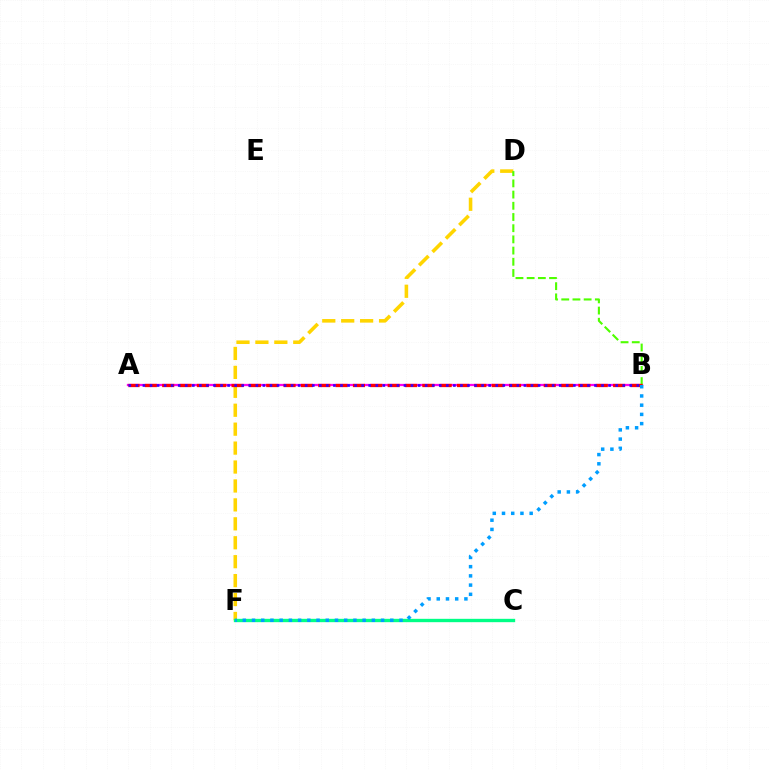{('D', 'F'): [{'color': '#ffd500', 'line_style': 'dashed', 'thickness': 2.57}], ('A', 'B'): [{'color': '#ff00ed', 'line_style': 'solid', 'thickness': 1.65}, {'color': '#ff0000', 'line_style': 'dashed', 'thickness': 2.36}, {'color': '#3700ff', 'line_style': 'dotted', 'thickness': 1.92}], ('C', 'F'): [{'color': '#00ff86', 'line_style': 'solid', 'thickness': 2.41}], ('B', 'D'): [{'color': '#4fff00', 'line_style': 'dashed', 'thickness': 1.52}], ('B', 'F'): [{'color': '#009eff', 'line_style': 'dotted', 'thickness': 2.5}]}